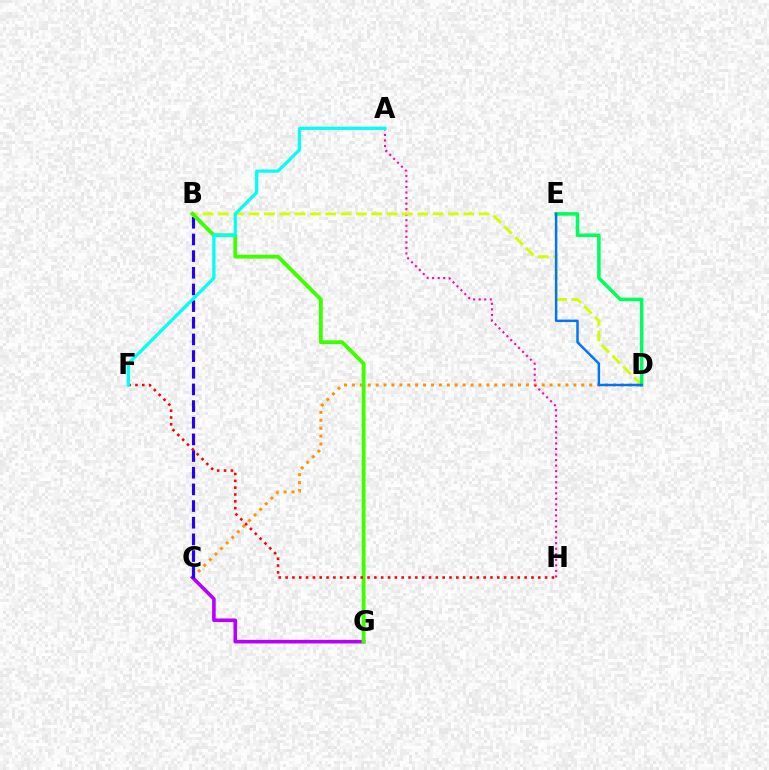{('C', 'D'): [{'color': '#ff9400', 'line_style': 'dotted', 'thickness': 2.15}], ('C', 'G'): [{'color': '#b900ff', 'line_style': 'solid', 'thickness': 2.59}], ('B', 'C'): [{'color': '#2500ff', 'line_style': 'dashed', 'thickness': 2.26}], ('A', 'H'): [{'color': '#ff00ac', 'line_style': 'dotted', 'thickness': 1.51}], ('B', 'D'): [{'color': '#d1ff00', 'line_style': 'dashed', 'thickness': 2.08}], ('D', 'E'): [{'color': '#00ff5c', 'line_style': 'solid', 'thickness': 2.53}, {'color': '#0074ff', 'line_style': 'solid', 'thickness': 1.77}], ('B', 'G'): [{'color': '#3dff00', 'line_style': 'solid', 'thickness': 2.77}], ('F', 'H'): [{'color': '#ff0000', 'line_style': 'dotted', 'thickness': 1.86}], ('A', 'F'): [{'color': '#00fff6', 'line_style': 'solid', 'thickness': 2.32}]}